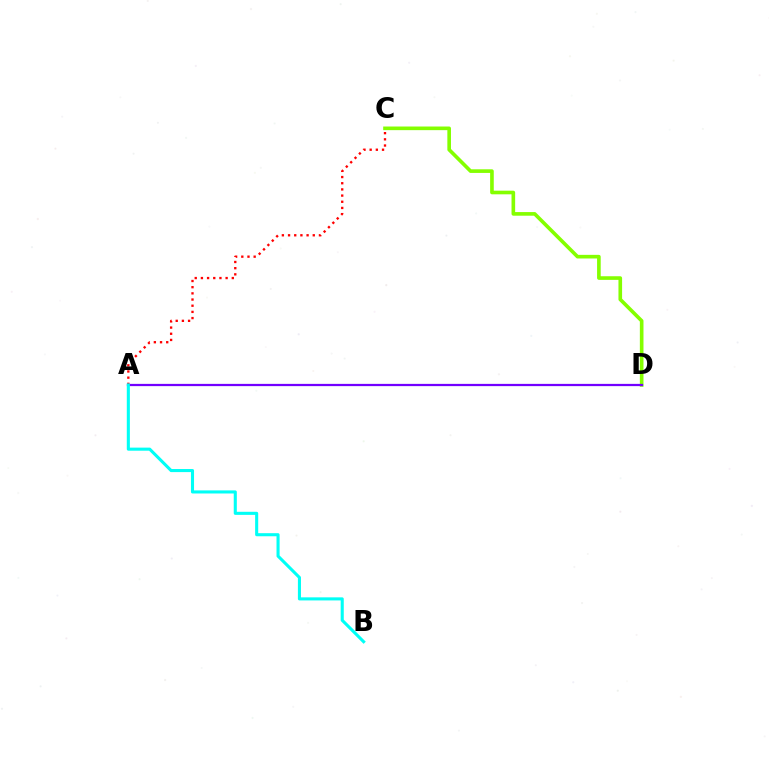{('A', 'C'): [{'color': '#ff0000', 'line_style': 'dotted', 'thickness': 1.68}], ('C', 'D'): [{'color': '#84ff00', 'line_style': 'solid', 'thickness': 2.62}], ('A', 'D'): [{'color': '#7200ff', 'line_style': 'solid', 'thickness': 1.62}], ('A', 'B'): [{'color': '#00fff6', 'line_style': 'solid', 'thickness': 2.22}]}